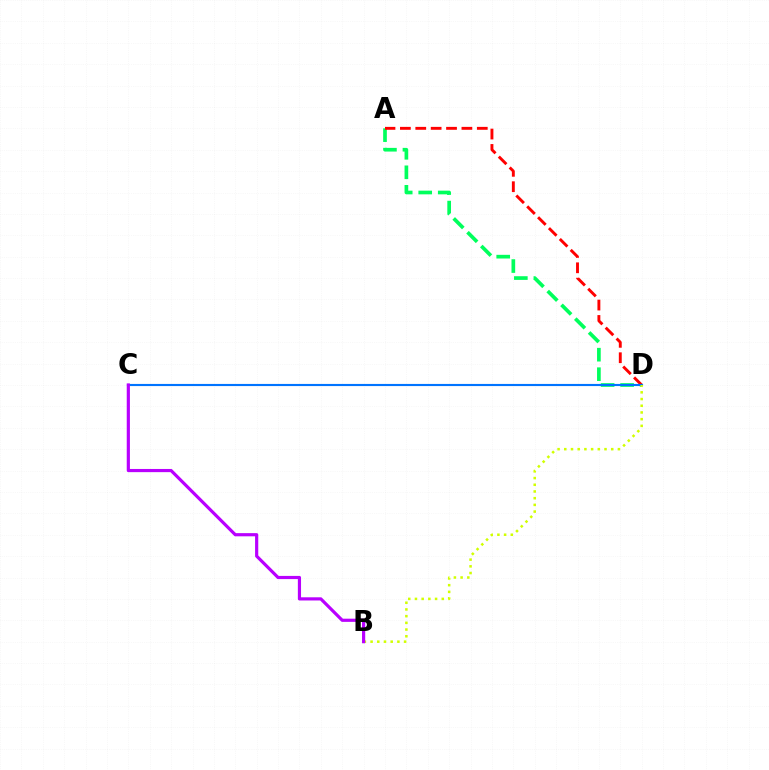{('A', 'D'): [{'color': '#00ff5c', 'line_style': 'dashed', 'thickness': 2.65}, {'color': '#ff0000', 'line_style': 'dashed', 'thickness': 2.09}], ('C', 'D'): [{'color': '#0074ff', 'line_style': 'solid', 'thickness': 1.53}], ('B', 'D'): [{'color': '#d1ff00', 'line_style': 'dotted', 'thickness': 1.82}], ('B', 'C'): [{'color': '#b900ff', 'line_style': 'solid', 'thickness': 2.29}]}